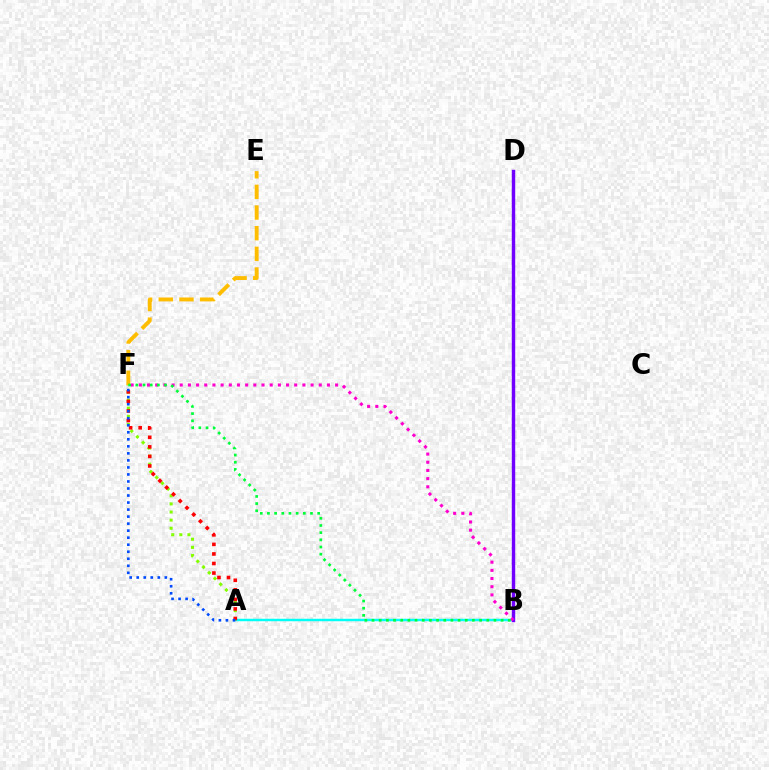{('A', 'B'): [{'color': '#00fff6', 'line_style': 'solid', 'thickness': 1.78}], ('E', 'F'): [{'color': '#ffbd00', 'line_style': 'dashed', 'thickness': 2.81}], ('B', 'D'): [{'color': '#7200ff', 'line_style': 'solid', 'thickness': 2.46}], ('A', 'F'): [{'color': '#84ff00', 'line_style': 'dotted', 'thickness': 2.2}, {'color': '#ff0000', 'line_style': 'dotted', 'thickness': 2.59}, {'color': '#004bff', 'line_style': 'dotted', 'thickness': 1.91}], ('B', 'F'): [{'color': '#ff00cf', 'line_style': 'dotted', 'thickness': 2.22}, {'color': '#00ff39', 'line_style': 'dotted', 'thickness': 1.95}]}